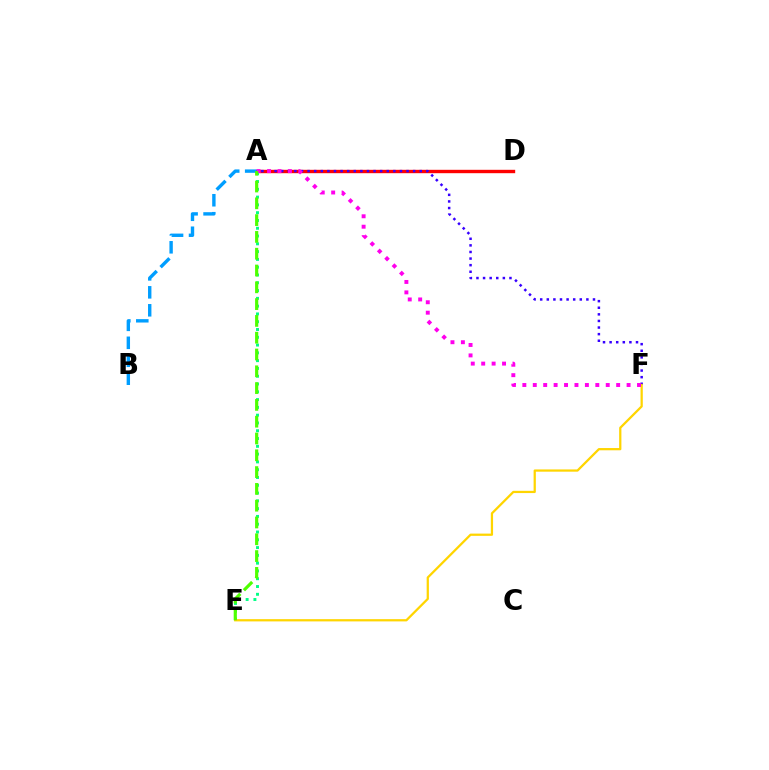{('A', 'D'): [{'color': '#ff0000', 'line_style': 'solid', 'thickness': 2.43}], ('A', 'F'): [{'color': '#3700ff', 'line_style': 'dotted', 'thickness': 1.79}, {'color': '#ff00ed', 'line_style': 'dotted', 'thickness': 2.83}], ('A', 'E'): [{'color': '#00ff86', 'line_style': 'dotted', 'thickness': 2.12}, {'color': '#4fff00', 'line_style': 'dashed', 'thickness': 2.28}], ('A', 'B'): [{'color': '#009eff', 'line_style': 'dashed', 'thickness': 2.44}], ('E', 'F'): [{'color': '#ffd500', 'line_style': 'solid', 'thickness': 1.62}]}